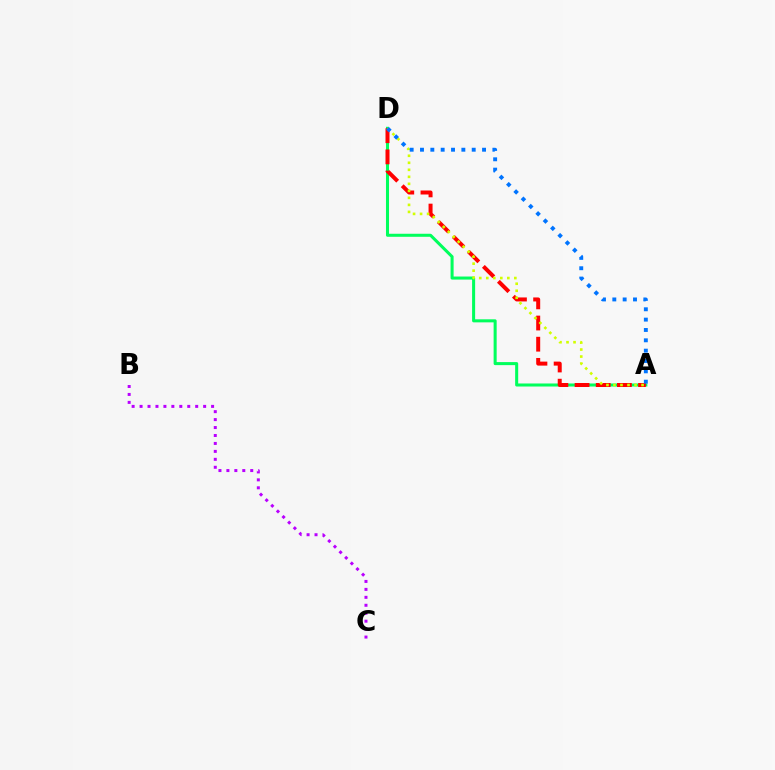{('A', 'D'): [{'color': '#00ff5c', 'line_style': 'solid', 'thickness': 2.19}, {'color': '#ff0000', 'line_style': 'dashed', 'thickness': 2.88}, {'color': '#d1ff00', 'line_style': 'dotted', 'thickness': 1.91}, {'color': '#0074ff', 'line_style': 'dotted', 'thickness': 2.81}], ('B', 'C'): [{'color': '#b900ff', 'line_style': 'dotted', 'thickness': 2.16}]}